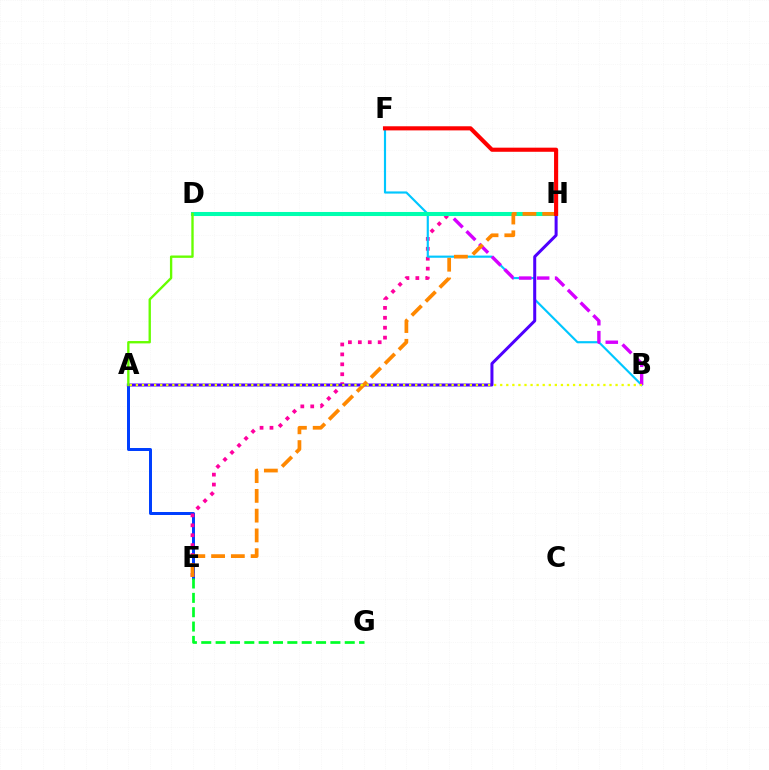{('A', 'E'): [{'color': '#003fff', 'line_style': 'solid', 'thickness': 2.15}], ('E', 'H'): [{'color': '#ff00a0', 'line_style': 'dotted', 'thickness': 2.7}, {'color': '#ff8800', 'line_style': 'dashed', 'thickness': 2.68}], ('B', 'F'): [{'color': '#00c7ff', 'line_style': 'solid', 'thickness': 1.55}], ('A', 'H'): [{'color': '#4f00ff', 'line_style': 'solid', 'thickness': 2.17}], ('B', 'D'): [{'color': '#d600ff', 'line_style': 'dashed', 'thickness': 2.44}], ('E', 'G'): [{'color': '#00ff27', 'line_style': 'dashed', 'thickness': 1.95}], ('D', 'H'): [{'color': '#00ffaf', 'line_style': 'solid', 'thickness': 2.92}], ('F', 'H'): [{'color': '#ff0000', 'line_style': 'solid', 'thickness': 2.96}], ('A', 'D'): [{'color': '#66ff00', 'line_style': 'solid', 'thickness': 1.7}], ('A', 'B'): [{'color': '#eeff00', 'line_style': 'dotted', 'thickness': 1.65}]}